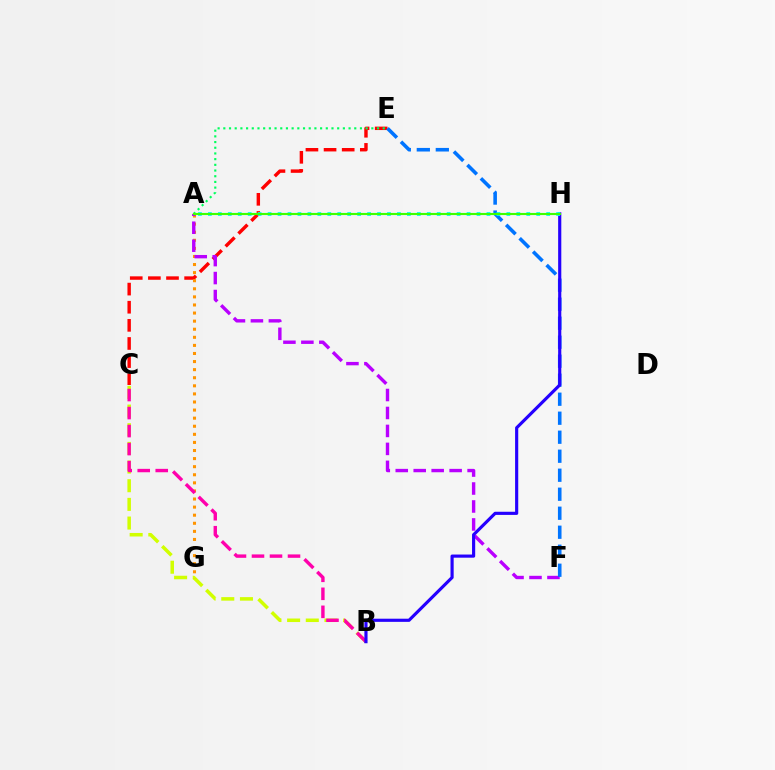{('C', 'E'): [{'color': '#ff0000', 'line_style': 'dashed', 'thickness': 2.46}], ('B', 'C'): [{'color': '#d1ff00', 'line_style': 'dashed', 'thickness': 2.54}, {'color': '#ff00ac', 'line_style': 'dashed', 'thickness': 2.45}], ('A', 'G'): [{'color': '#ff9400', 'line_style': 'dotted', 'thickness': 2.2}], ('A', 'F'): [{'color': '#b900ff', 'line_style': 'dashed', 'thickness': 2.44}], ('E', 'F'): [{'color': '#0074ff', 'line_style': 'dashed', 'thickness': 2.58}], ('B', 'H'): [{'color': '#2500ff', 'line_style': 'solid', 'thickness': 2.27}], ('A', 'H'): [{'color': '#00fff6', 'line_style': 'dotted', 'thickness': 2.7}, {'color': '#3dff00', 'line_style': 'solid', 'thickness': 1.53}], ('A', 'E'): [{'color': '#00ff5c', 'line_style': 'dotted', 'thickness': 1.55}]}